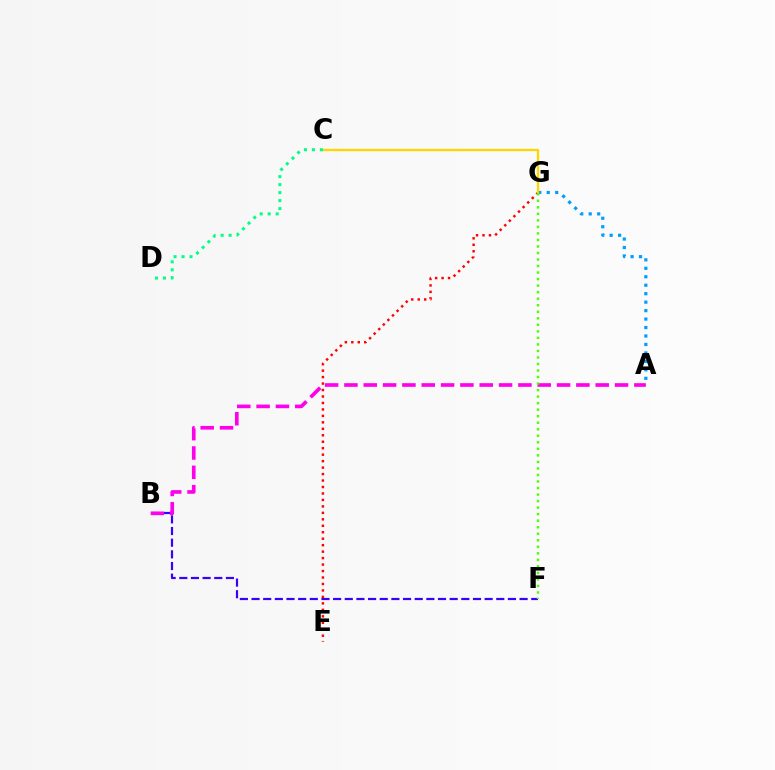{('B', 'F'): [{'color': '#3700ff', 'line_style': 'dashed', 'thickness': 1.58}], ('A', 'G'): [{'color': '#009eff', 'line_style': 'dotted', 'thickness': 2.3}], ('E', 'G'): [{'color': '#ff0000', 'line_style': 'dotted', 'thickness': 1.76}], ('A', 'B'): [{'color': '#ff00ed', 'line_style': 'dashed', 'thickness': 2.63}], ('C', 'G'): [{'color': '#ffd500', 'line_style': 'solid', 'thickness': 1.67}], ('C', 'D'): [{'color': '#00ff86', 'line_style': 'dotted', 'thickness': 2.17}], ('F', 'G'): [{'color': '#4fff00', 'line_style': 'dotted', 'thickness': 1.77}]}